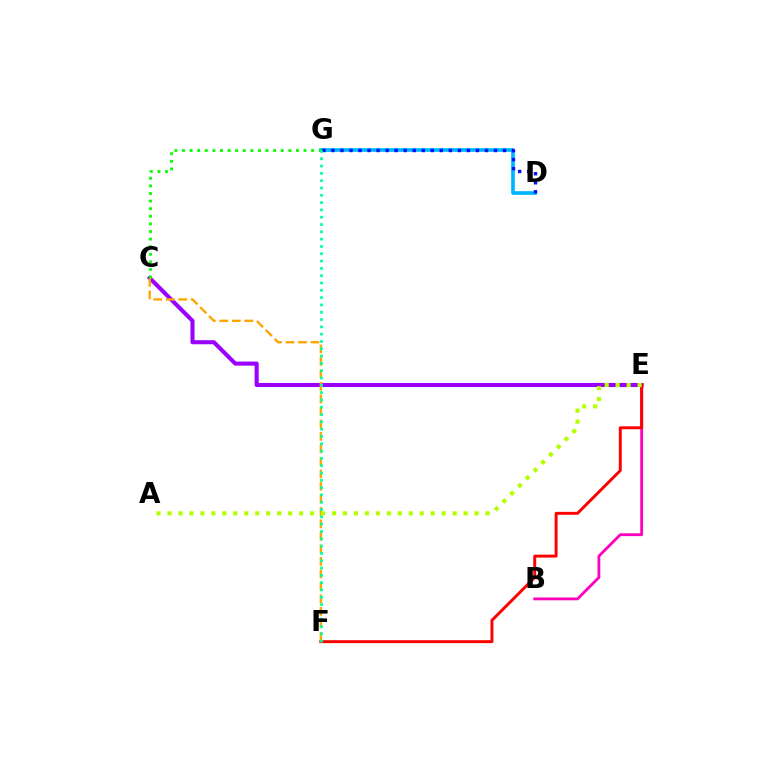{('C', 'E'): [{'color': '#9b00ff', 'line_style': 'solid', 'thickness': 2.94}], ('D', 'G'): [{'color': '#00b5ff', 'line_style': 'solid', 'thickness': 2.64}, {'color': '#0010ff', 'line_style': 'dotted', 'thickness': 2.45}], ('C', 'F'): [{'color': '#ffa500', 'line_style': 'dashed', 'thickness': 1.7}], ('B', 'E'): [{'color': '#ff00bd', 'line_style': 'solid', 'thickness': 2.02}], ('E', 'F'): [{'color': '#ff0000', 'line_style': 'solid', 'thickness': 2.11}], ('C', 'G'): [{'color': '#08ff00', 'line_style': 'dotted', 'thickness': 2.06}], ('F', 'G'): [{'color': '#00ff9d', 'line_style': 'dotted', 'thickness': 1.99}], ('A', 'E'): [{'color': '#b3ff00', 'line_style': 'dotted', 'thickness': 2.98}]}